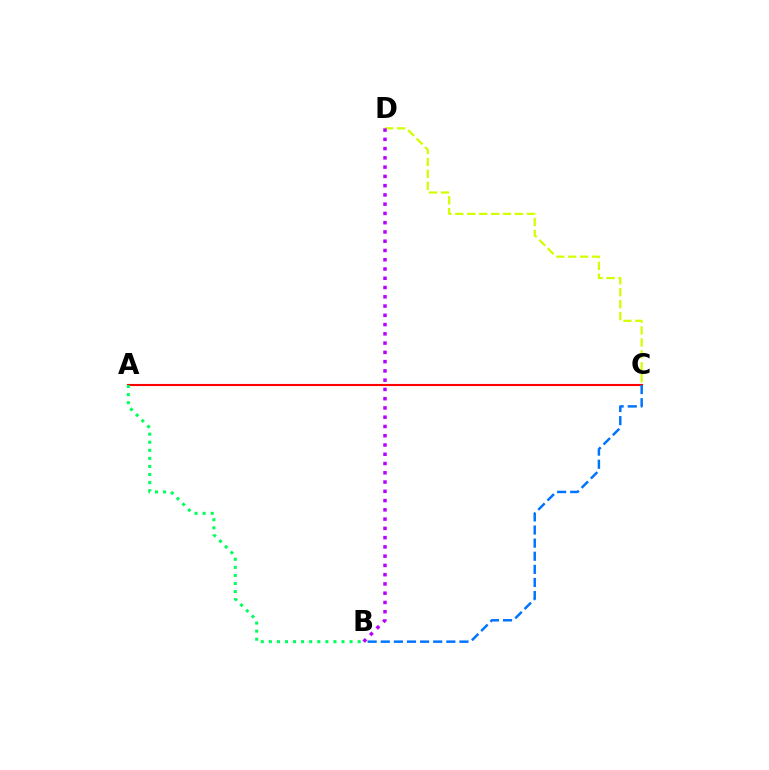{('A', 'C'): [{'color': '#ff0000', 'line_style': 'solid', 'thickness': 1.52}], ('C', 'D'): [{'color': '#d1ff00', 'line_style': 'dashed', 'thickness': 1.62}], ('A', 'B'): [{'color': '#00ff5c', 'line_style': 'dotted', 'thickness': 2.19}], ('B', 'C'): [{'color': '#0074ff', 'line_style': 'dashed', 'thickness': 1.78}], ('B', 'D'): [{'color': '#b900ff', 'line_style': 'dotted', 'thickness': 2.52}]}